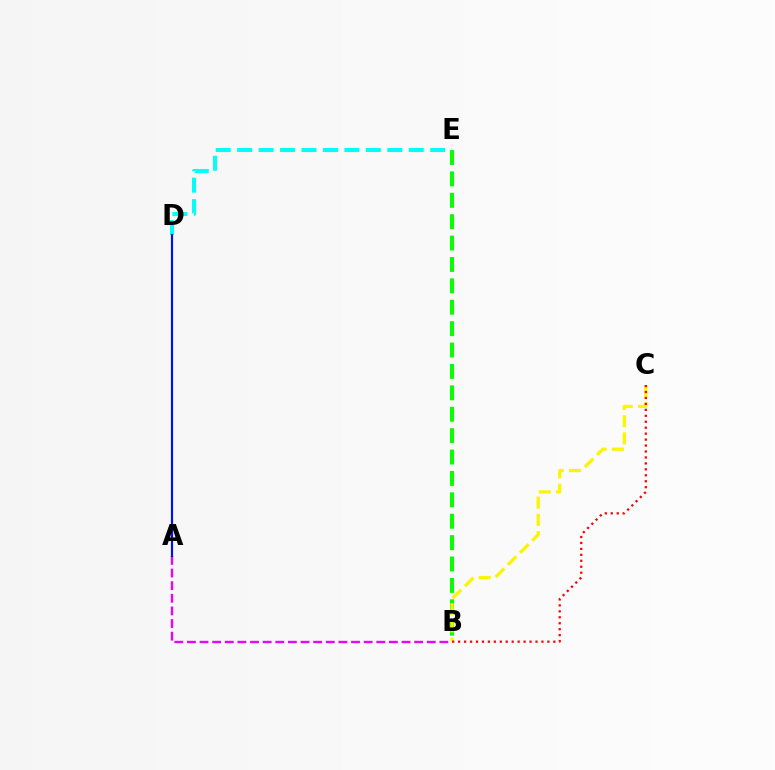{('B', 'E'): [{'color': '#08ff00', 'line_style': 'dashed', 'thickness': 2.91}], ('B', 'C'): [{'color': '#fcf500', 'line_style': 'dashed', 'thickness': 2.34}, {'color': '#ff0000', 'line_style': 'dotted', 'thickness': 1.62}], ('A', 'B'): [{'color': '#ee00ff', 'line_style': 'dashed', 'thickness': 1.71}], ('D', 'E'): [{'color': '#00fff6', 'line_style': 'dashed', 'thickness': 2.91}], ('A', 'D'): [{'color': '#0010ff', 'line_style': 'solid', 'thickness': 1.57}]}